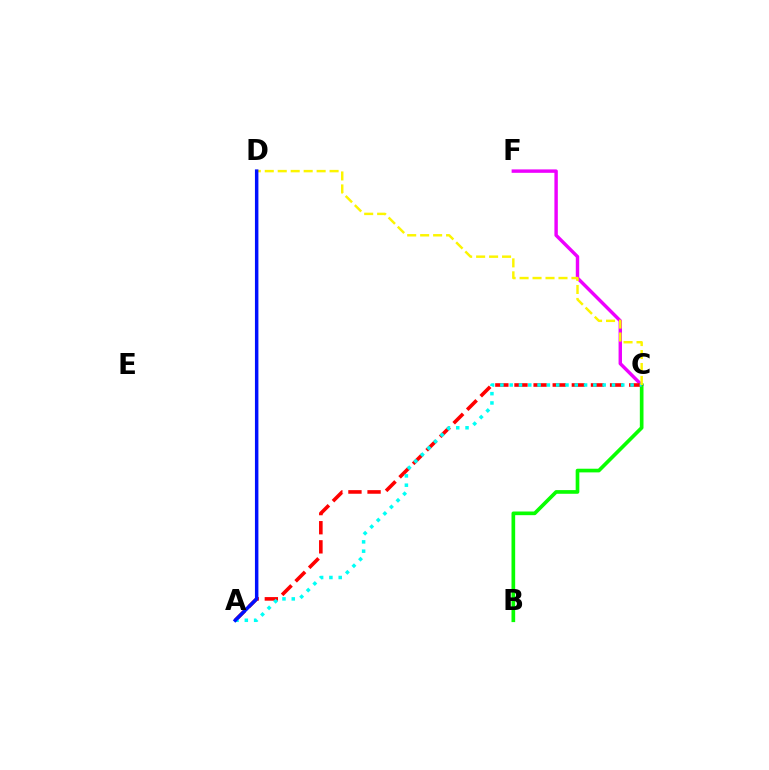{('C', 'F'): [{'color': '#ee00ff', 'line_style': 'solid', 'thickness': 2.46}], ('B', 'C'): [{'color': '#08ff00', 'line_style': 'solid', 'thickness': 2.64}], ('A', 'C'): [{'color': '#ff0000', 'line_style': 'dashed', 'thickness': 2.6}, {'color': '#00fff6', 'line_style': 'dotted', 'thickness': 2.53}], ('C', 'D'): [{'color': '#fcf500', 'line_style': 'dashed', 'thickness': 1.76}], ('A', 'D'): [{'color': '#0010ff', 'line_style': 'solid', 'thickness': 2.5}]}